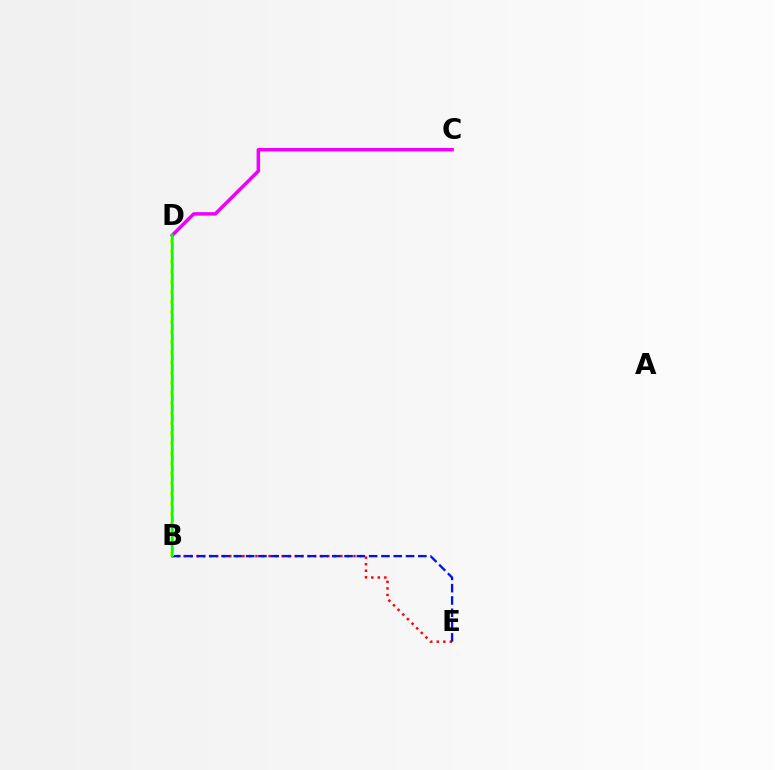{('B', 'D'): [{'color': '#00fff6', 'line_style': 'solid', 'thickness': 2.01}, {'color': '#fcf500', 'line_style': 'dotted', 'thickness': 2.74}, {'color': '#08ff00', 'line_style': 'solid', 'thickness': 1.74}], ('B', 'E'): [{'color': '#ff0000', 'line_style': 'dotted', 'thickness': 1.78}, {'color': '#0010ff', 'line_style': 'dashed', 'thickness': 1.67}], ('C', 'D'): [{'color': '#ee00ff', 'line_style': 'solid', 'thickness': 2.5}]}